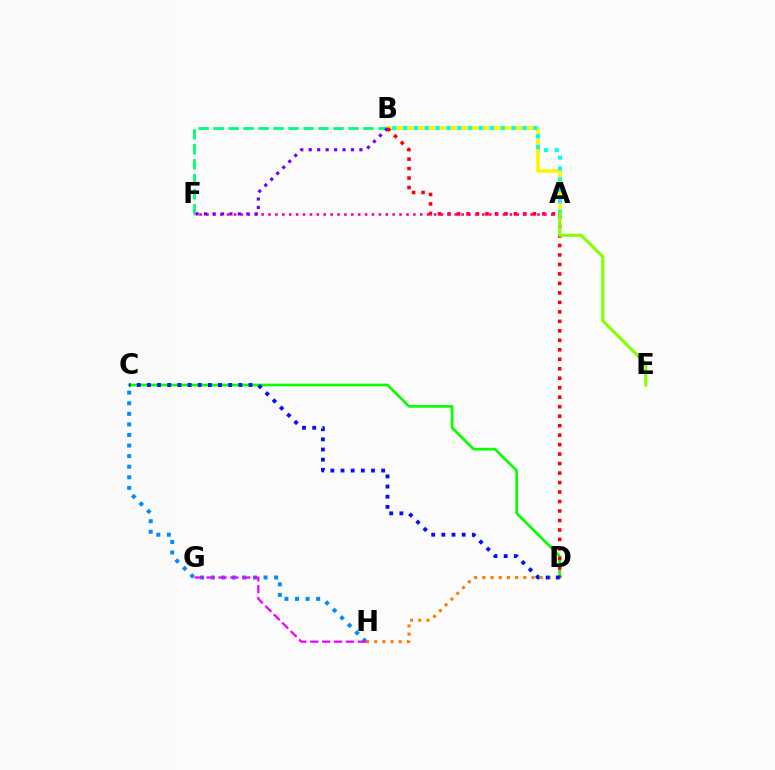{('A', 'B'): [{'color': '#fcf500', 'line_style': 'solid', 'thickness': 2.6}, {'color': '#00fff6', 'line_style': 'dotted', 'thickness': 2.95}], ('C', 'D'): [{'color': '#08ff00', 'line_style': 'solid', 'thickness': 1.93}, {'color': '#0010ff', 'line_style': 'dotted', 'thickness': 2.76}], ('B', 'D'): [{'color': '#ff0000', 'line_style': 'dotted', 'thickness': 2.58}], ('A', 'F'): [{'color': '#ff0094', 'line_style': 'dotted', 'thickness': 1.87}], ('D', 'H'): [{'color': '#ff7c00', 'line_style': 'dotted', 'thickness': 2.22}], ('C', 'H'): [{'color': '#008cff', 'line_style': 'dotted', 'thickness': 2.87}], ('G', 'H'): [{'color': '#ee00ff', 'line_style': 'dashed', 'thickness': 1.62}], ('B', 'F'): [{'color': '#00ff74', 'line_style': 'dashed', 'thickness': 2.04}, {'color': '#7200ff', 'line_style': 'dotted', 'thickness': 2.3}], ('A', 'E'): [{'color': '#84ff00', 'line_style': 'solid', 'thickness': 2.23}]}